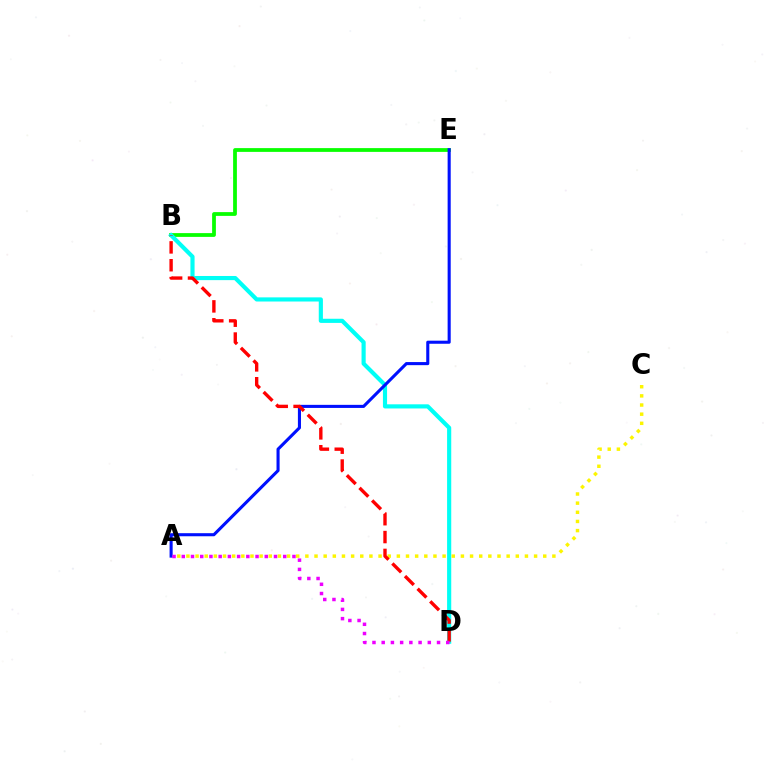{('B', 'E'): [{'color': '#08ff00', 'line_style': 'solid', 'thickness': 2.71}], ('B', 'D'): [{'color': '#00fff6', 'line_style': 'solid', 'thickness': 2.98}, {'color': '#ff0000', 'line_style': 'dashed', 'thickness': 2.42}], ('A', 'C'): [{'color': '#fcf500', 'line_style': 'dotted', 'thickness': 2.49}], ('A', 'E'): [{'color': '#0010ff', 'line_style': 'solid', 'thickness': 2.22}], ('A', 'D'): [{'color': '#ee00ff', 'line_style': 'dotted', 'thickness': 2.51}]}